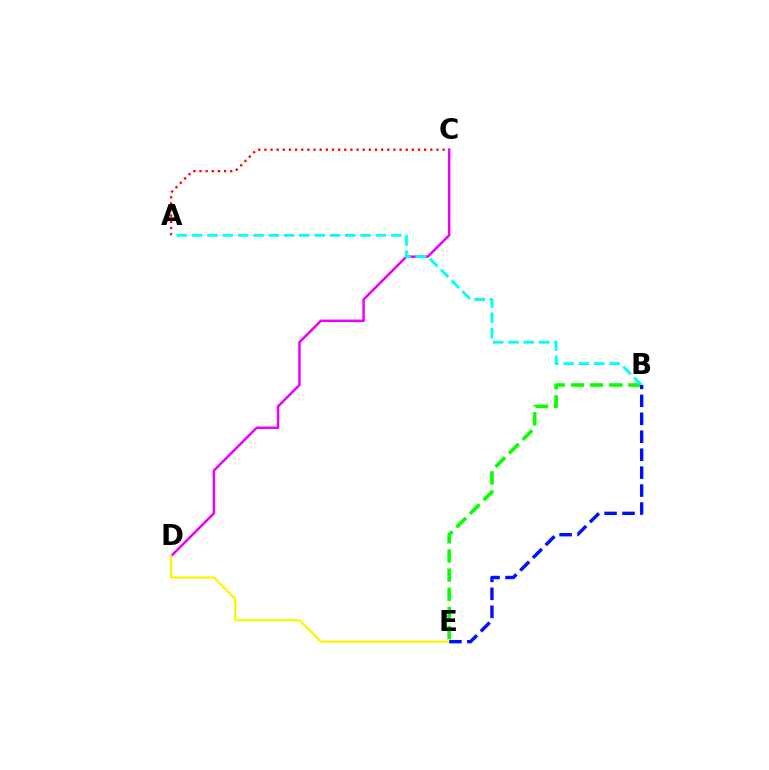{('B', 'E'): [{'color': '#08ff00', 'line_style': 'dashed', 'thickness': 2.6}, {'color': '#0010ff', 'line_style': 'dashed', 'thickness': 2.44}], ('A', 'C'): [{'color': '#ff0000', 'line_style': 'dotted', 'thickness': 1.67}], ('C', 'D'): [{'color': '#ee00ff', 'line_style': 'solid', 'thickness': 1.81}], ('D', 'E'): [{'color': '#fcf500', 'line_style': 'solid', 'thickness': 1.61}], ('A', 'B'): [{'color': '#00fff6', 'line_style': 'dashed', 'thickness': 2.08}]}